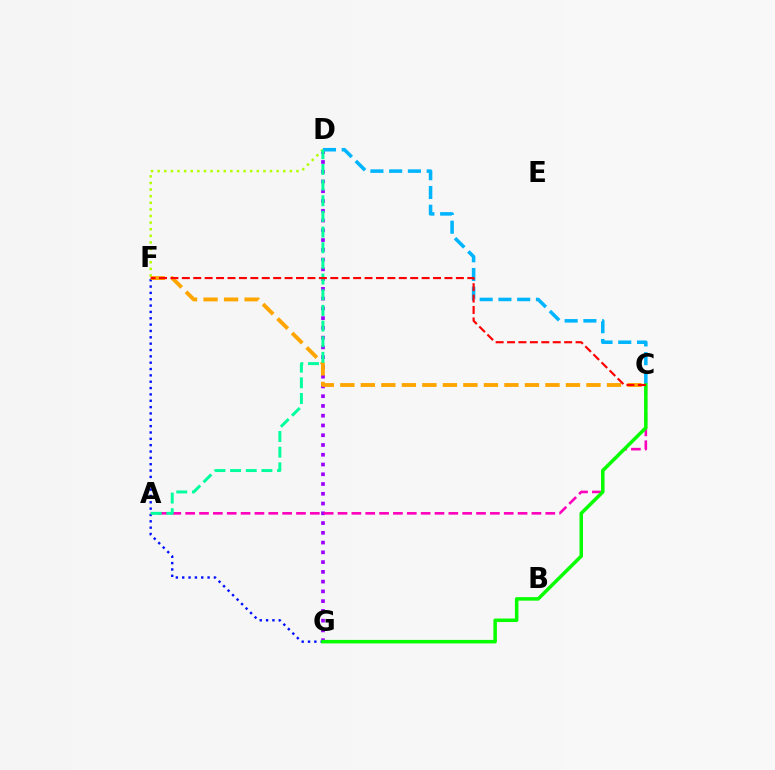{('D', 'G'): [{'color': '#9b00ff', 'line_style': 'dotted', 'thickness': 2.65}], ('D', 'F'): [{'color': '#b3ff00', 'line_style': 'dotted', 'thickness': 1.8}], ('F', 'G'): [{'color': '#0010ff', 'line_style': 'dotted', 'thickness': 1.72}], ('A', 'C'): [{'color': '#ff00bd', 'line_style': 'dashed', 'thickness': 1.88}], ('C', 'F'): [{'color': '#ffa500', 'line_style': 'dashed', 'thickness': 2.79}, {'color': '#ff0000', 'line_style': 'dashed', 'thickness': 1.55}], ('C', 'D'): [{'color': '#00b5ff', 'line_style': 'dashed', 'thickness': 2.55}], ('A', 'D'): [{'color': '#00ff9d', 'line_style': 'dashed', 'thickness': 2.13}], ('C', 'G'): [{'color': '#08ff00', 'line_style': 'solid', 'thickness': 2.53}]}